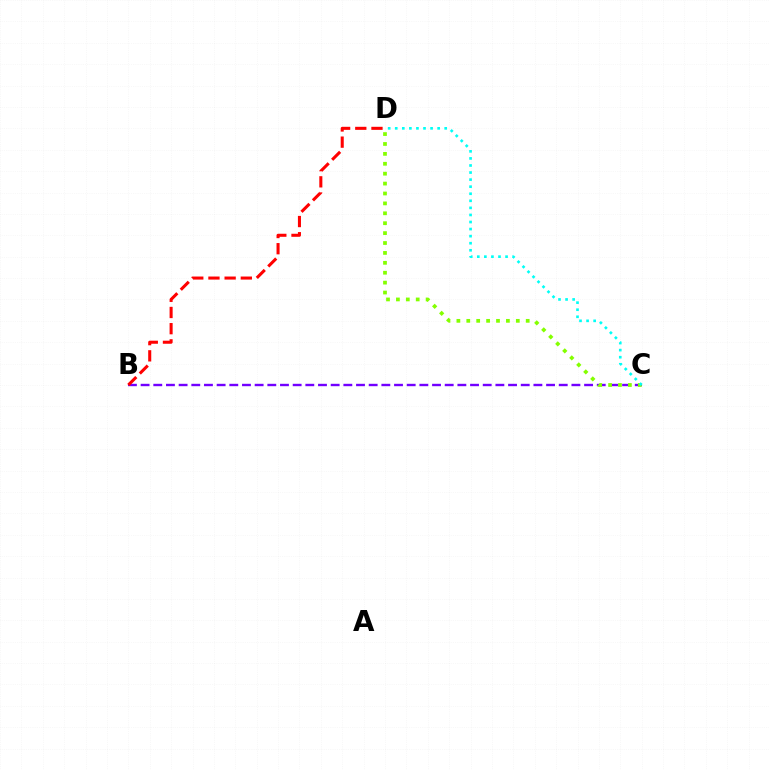{('B', 'C'): [{'color': '#7200ff', 'line_style': 'dashed', 'thickness': 1.72}], ('C', 'D'): [{'color': '#84ff00', 'line_style': 'dotted', 'thickness': 2.69}, {'color': '#00fff6', 'line_style': 'dotted', 'thickness': 1.92}], ('B', 'D'): [{'color': '#ff0000', 'line_style': 'dashed', 'thickness': 2.2}]}